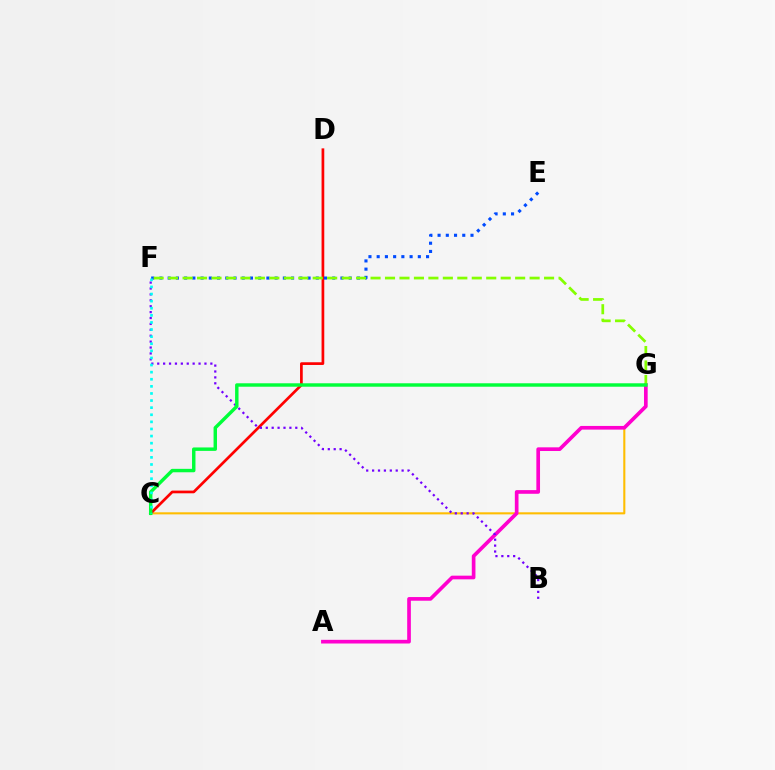{('C', 'G'): [{'color': '#ffbd00', 'line_style': 'solid', 'thickness': 1.5}, {'color': '#00ff39', 'line_style': 'solid', 'thickness': 2.47}], ('A', 'G'): [{'color': '#ff00cf', 'line_style': 'solid', 'thickness': 2.64}], ('C', 'D'): [{'color': '#ff0000', 'line_style': 'solid', 'thickness': 1.95}], ('E', 'F'): [{'color': '#004bff', 'line_style': 'dotted', 'thickness': 2.24}], ('B', 'F'): [{'color': '#7200ff', 'line_style': 'dotted', 'thickness': 1.6}], ('F', 'G'): [{'color': '#84ff00', 'line_style': 'dashed', 'thickness': 1.96}], ('C', 'F'): [{'color': '#00fff6', 'line_style': 'dotted', 'thickness': 1.93}]}